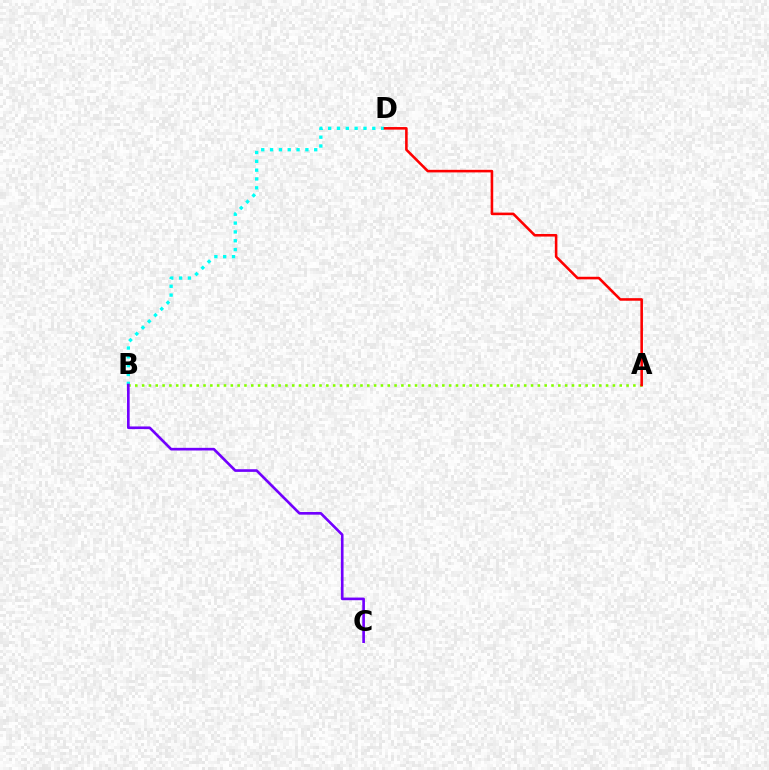{('B', 'D'): [{'color': '#00fff6', 'line_style': 'dotted', 'thickness': 2.4}], ('A', 'B'): [{'color': '#84ff00', 'line_style': 'dotted', 'thickness': 1.85}], ('A', 'D'): [{'color': '#ff0000', 'line_style': 'solid', 'thickness': 1.85}], ('B', 'C'): [{'color': '#7200ff', 'line_style': 'solid', 'thickness': 1.91}]}